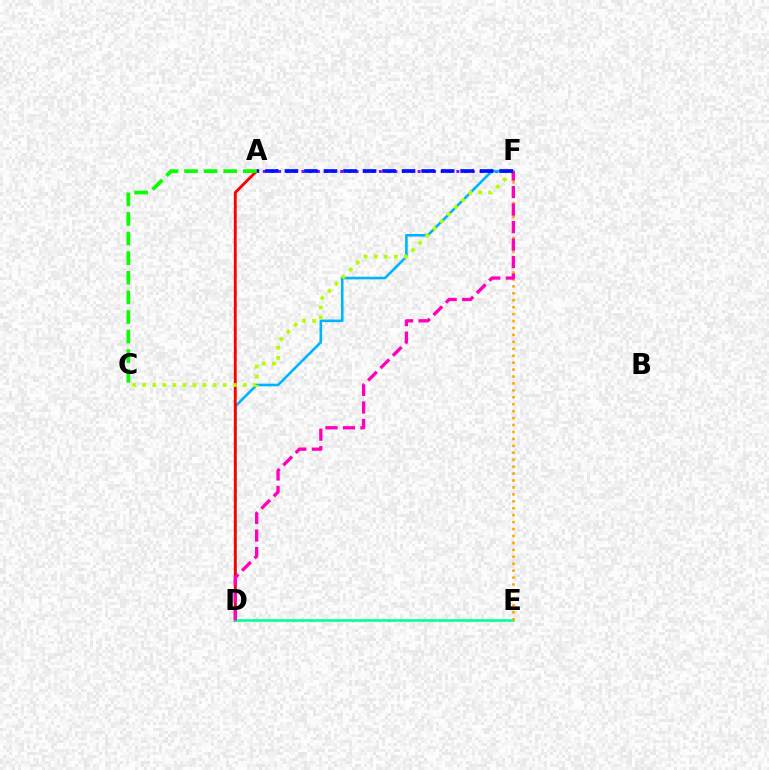{('A', 'F'): [{'color': '#9b00ff', 'line_style': 'dotted', 'thickness': 2.1}, {'color': '#0010ff', 'line_style': 'dashed', 'thickness': 2.65}], ('D', 'F'): [{'color': '#00b5ff', 'line_style': 'solid', 'thickness': 1.88}, {'color': '#ff00bd', 'line_style': 'dashed', 'thickness': 2.38}], ('A', 'D'): [{'color': '#ff0000', 'line_style': 'solid', 'thickness': 2.06}], ('A', 'C'): [{'color': '#08ff00', 'line_style': 'dashed', 'thickness': 2.66}], ('D', 'E'): [{'color': '#00ff9d', 'line_style': 'solid', 'thickness': 1.87}], ('E', 'F'): [{'color': '#ffa500', 'line_style': 'dotted', 'thickness': 1.88}], ('C', 'F'): [{'color': '#b3ff00', 'line_style': 'dotted', 'thickness': 2.74}]}